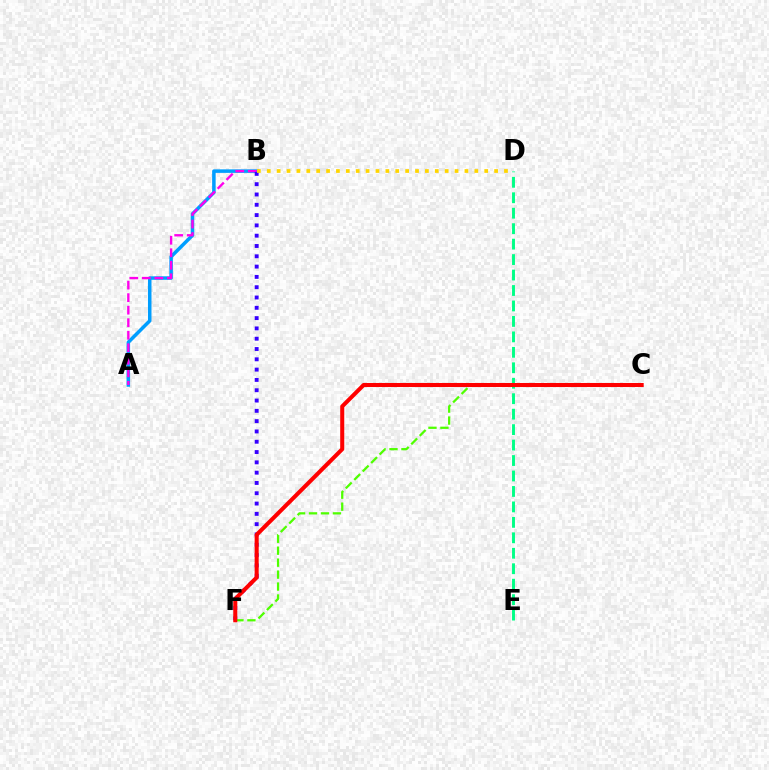{('D', 'E'): [{'color': '#00ff86', 'line_style': 'dashed', 'thickness': 2.1}], ('A', 'B'): [{'color': '#009eff', 'line_style': 'solid', 'thickness': 2.53}, {'color': '#ff00ed', 'line_style': 'dashed', 'thickness': 1.7}], ('B', 'F'): [{'color': '#3700ff', 'line_style': 'dotted', 'thickness': 2.8}], ('C', 'F'): [{'color': '#4fff00', 'line_style': 'dashed', 'thickness': 1.62}, {'color': '#ff0000', 'line_style': 'solid', 'thickness': 2.91}], ('B', 'D'): [{'color': '#ffd500', 'line_style': 'dotted', 'thickness': 2.69}]}